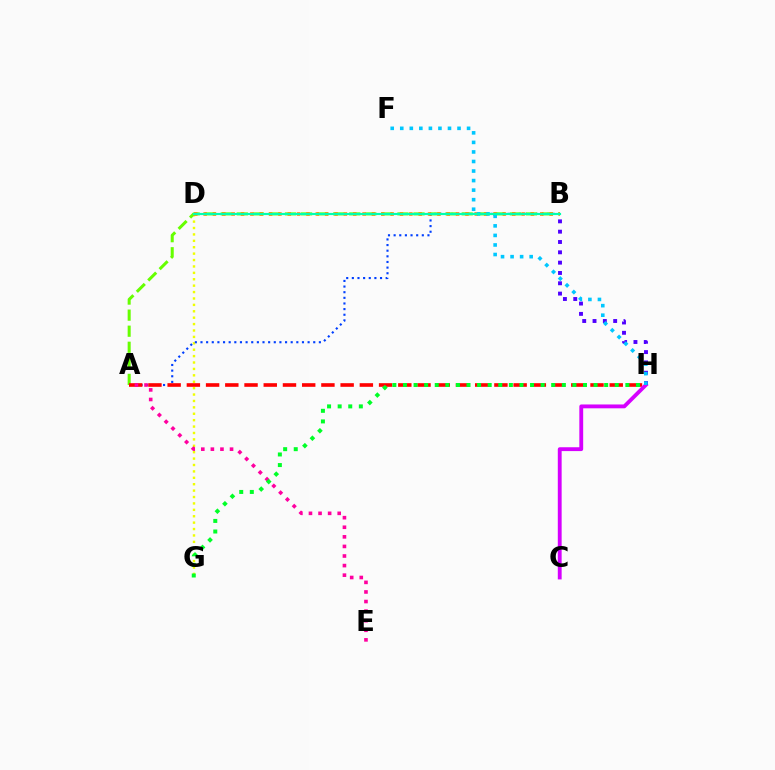{('D', 'G'): [{'color': '#eeff00', 'line_style': 'dotted', 'thickness': 1.74}], ('A', 'B'): [{'color': '#003fff', 'line_style': 'dotted', 'thickness': 1.53}, {'color': '#66ff00', 'line_style': 'dashed', 'thickness': 2.18}], ('A', 'H'): [{'color': '#ff0000', 'line_style': 'dashed', 'thickness': 2.61}], ('A', 'E'): [{'color': '#ff00a0', 'line_style': 'dotted', 'thickness': 2.6}], ('B', 'D'): [{'color': '#ff8800', 'line_style': 'dotted', 'thickness': 2.54}, {'color': '#00ffaf', 'line_style': 'solid', 'thickness': 1.57}], ('C', 'H'): [{'color': '#d600ff', 'line_style': 'solid', 'thickness': 2.77}], ('B', 'H'): [{'color': '#4f00ff', 'line_style': 'dotted', 'thickness': 2.8}], ('F', 'H'): [{'color': '#00c7ff', 'line_style': 'dotted', 'thickness': 2.59}], ('G', 'H'): [{'color': '#00ff27', 'line_style': 'dotted', 'thickness': 2.88}]}